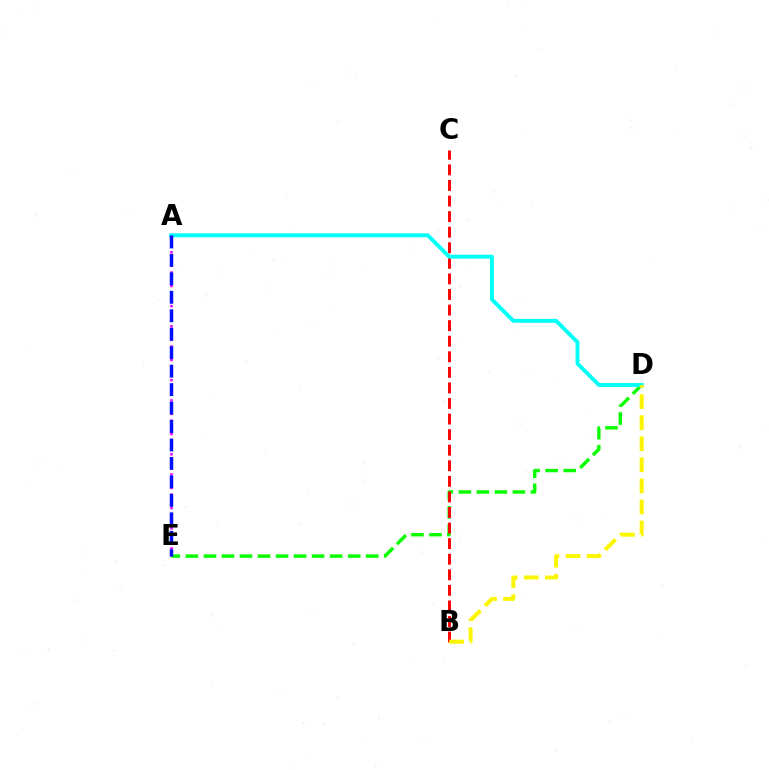{('D', 'E'): [{'color': '#08ff00', 'line_style': 'dashed', 'thickness': 2.45}], ('B', 'C'): [{'color': '#ff0000', 'line_style': 'dashed', 'thickness': 2.12}], ('A', 'D'): [{'color': '#00fff6', 'line_style': 'solid', 'thickness': 2.81}], ('A', 'E'): [{'color': '#ee00ff', 'line_style': 'dotted', 'thickness': 1.83}, {'color': '#0010ff', 'line_style': 'dashed', 'thickness': 2.51}], ('B', 'D'): [{'color': '#fcf500', 'line_style': 'dashed', 'thickness': 2.86}]}